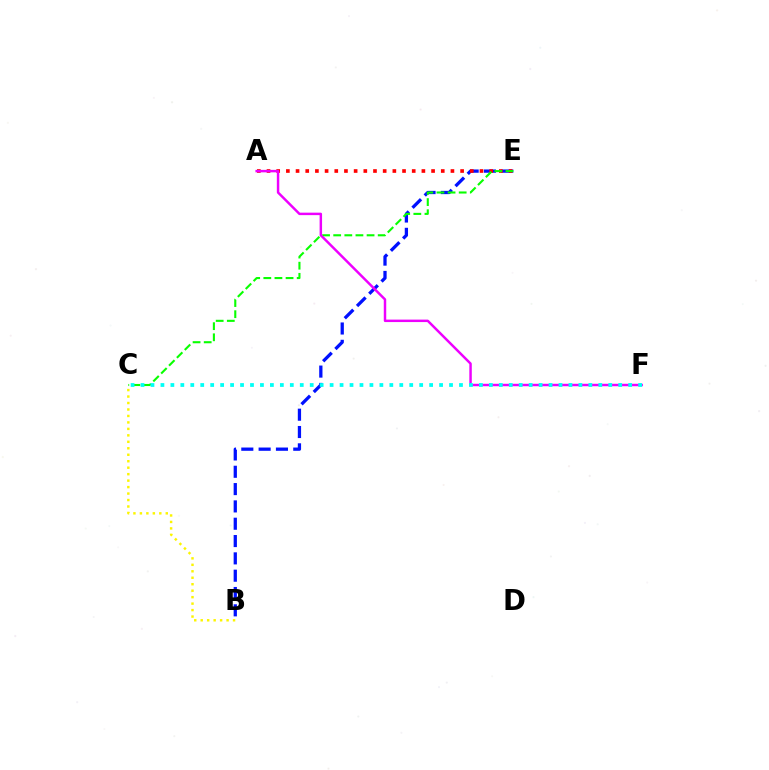{('B', 'C'): [{'color': '#fcf500', 'line_style': 'dotted', 'thickness': 1.76}], ('B', 'E'): [{'color': '#0010ff', 'line_style': 'dashed', 'thickness': 2.35}], ('A', 'E'): [{'color': '#ff0000', 'line_style': 'dotted', 'thickness': 2.63}], ('C', 'E'): [{'color': '#08ff00', 'line_style': 'dashed', 'thickness': 1.51}], ('A', 'F'): [{'color': '#ee00ff', 'line_style': 'solid', 'thickness': 1.77}], ('C', 'F'): [{'color': '#00fff6', 'line_style': 'dotted', 'thickness': 2.7}]}